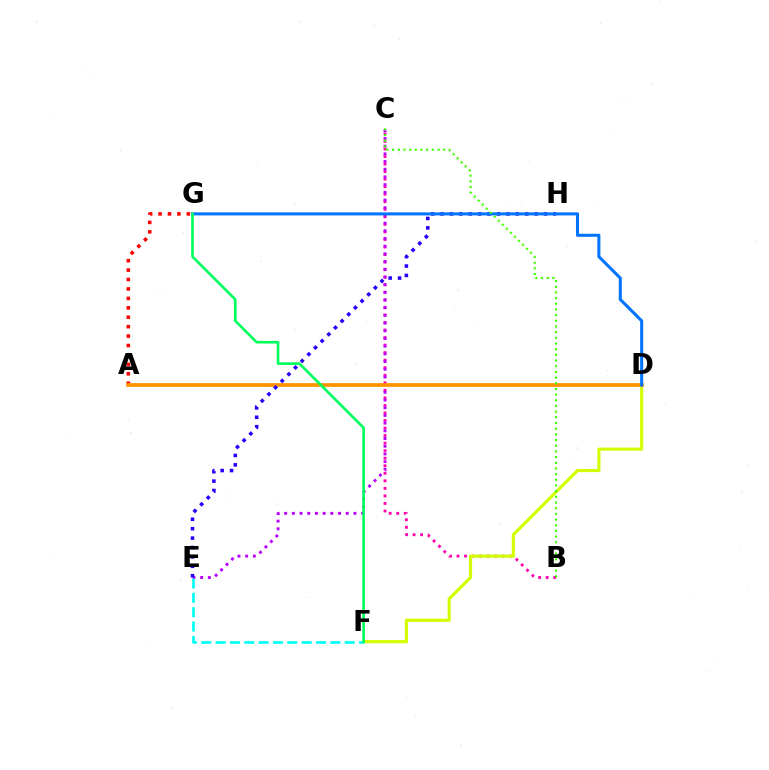{('A', 'G'): [{'color': '#ff0000', 'line_style': 'dotted', 'thickness': 2.56}], ('B', 'C'): [{'color': '#ff00ac', 'line_style': 'dotted', 'thickness': 2.05}, {'color': '#3dff00', 'line_style': 'dotted', 'thickness': 1.54}], ('C', 'E'): [{'color': '#b900ff', 'line_style': 'dotted', 'thickness': 2.09}], ('D', 'F'): [{'color': '#d1ff00', 'line_style': 'solid', 'thickness': 2.26}], ('A', 'D'): [{'color': '#ff9400', 'line_style': 'solid', 'thickness': 2.69}], ('E', 'F'): [{'color': '#00fff6', 'line_style': 'dashed', 'thickness': 1.95}], ('E', 'H'): [{'color': '#2500ff', 'line_style': 'dotted', 'thickness': 2.56}], ('D', 'G'): [{'color': '#0074ff', 'line_style': 'solid', 'thickness': 2.19}], ('F', 'G'): [{'color': '#00ff5c', 'line_style': 'solid', 'thickness': 1.91}]}